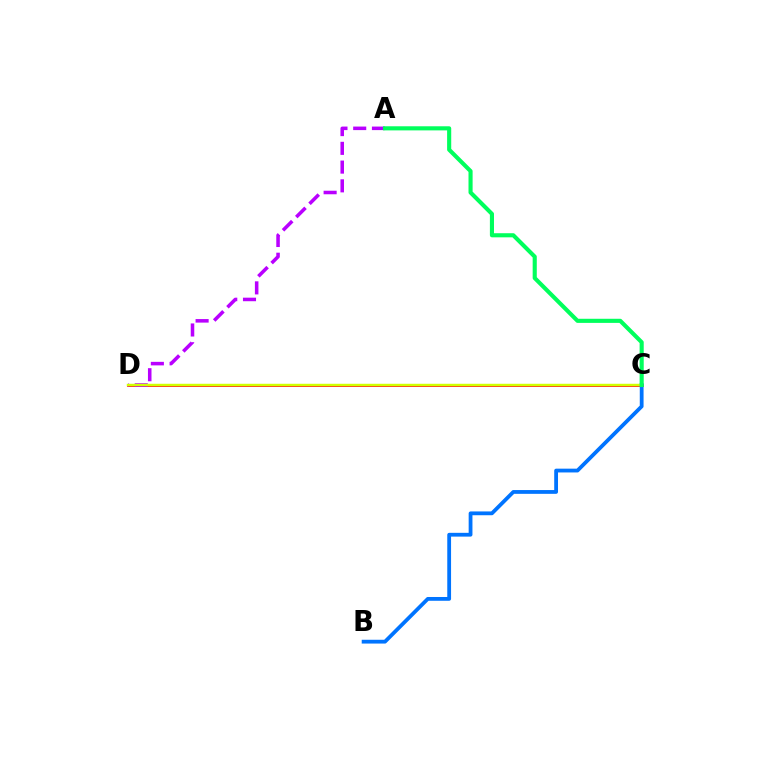{('C', 'D'): [{'color': '#ff0000', 'line_style': 'solid', 'thickness': 1.93}, {'color': '#d1ff00', 'line_style': 'solid', 'thickness': 1.76}], ('A', 'D'): [{'color': '#b900ff', 'line_style': 'dashed', 'thickness': 2.55}], ('B', 'C'): [{'color': '#0074ff', 'line_style': 'solid', 'thickness': 2.73}], ('A', 'C'): [{'color': '#00ff5c', 'line_style': 'solid', 'thickness': 2.96}]}